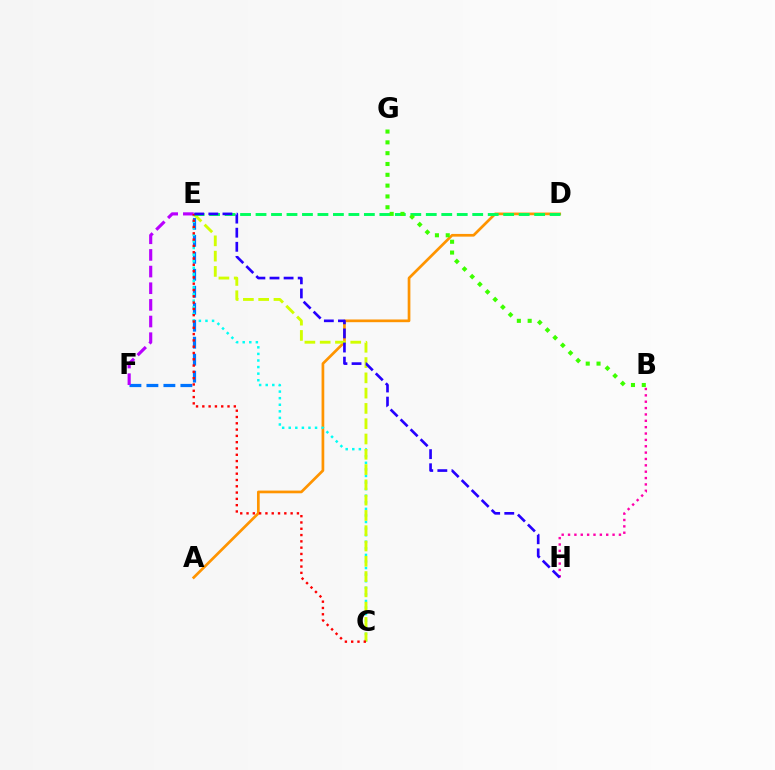{('B', 'H'): [{'color': '#ff00ac', 'line_style': 'dotted', 'thickness': 1.73}], ('A', 'D'): [{'color': '#ff9400', 'line_style': 'solid', 'thickness': 1.95}], ('E', 'F'): [{'color': '#0074ff', 'line_style': 'dashed', 'thickness': 2.31}, {'color': '#b900ff', 'line_style': 'dashed', 'thickness': 2.26}], ('C', 'E'): [{'color': '#00fff6', 'line_style': 'dotted', 'thickness': 1.79}, {'color': '#d1ff00', 'line_style': 'dashed', 'thickness': 2.08}, {'color': '#ff0000', 'line_style': 'dotted', 'thickness': 1.71}], ('D', 'E'): [{'color': '#00ff5c', 'line_style': 'dashed', 'thickness': 2.1}], ('B', 'G'): [{'color': '#3dff00', 'line_style': 'dotted', 'thickness': 2.94}], ('E', 'H'): [{'color': '#2500ff', 'line_style': 'dashed', 'thickness': 1.91}]}